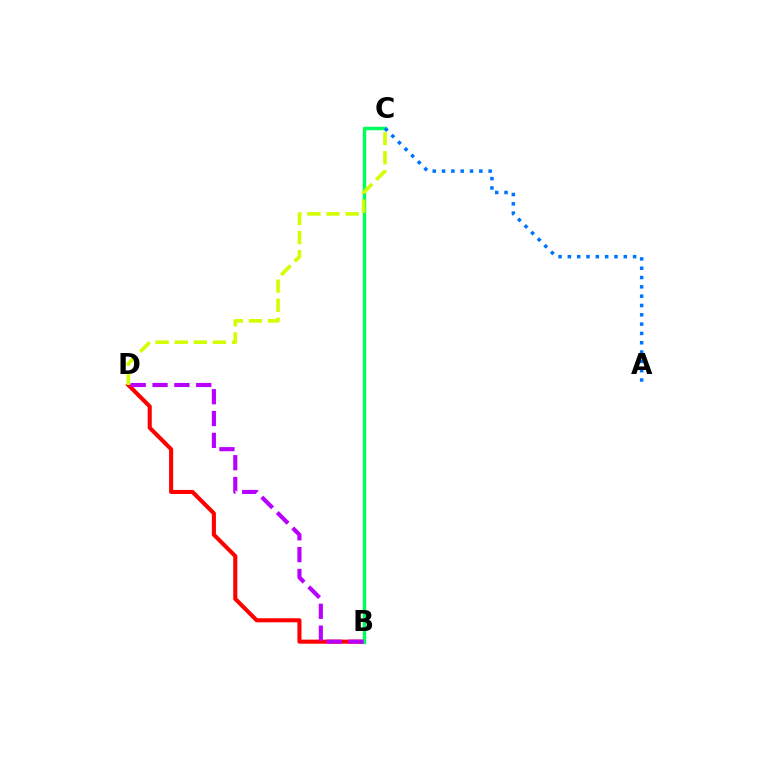{('B', 'D'): [{'color': '#ff0000', 'line_style': 'solid', 'thickness': 2.93}, {'color': '#b900ff', 'line_style': 'dashed', 'thickness': 2.97}], ('B', 'C'): [{'color': '#00ff5c', 'line_style': 'solid', 'thickness': 2.48}], ('C', 'D'): [{'color': '#d1ff00', 'line_style': 'dashed', 'thickness': 2.6}], ('A', 'C'): [{'color': '#0074ff', 'line_style': 'dotted', 'thickness': 2.53}]}